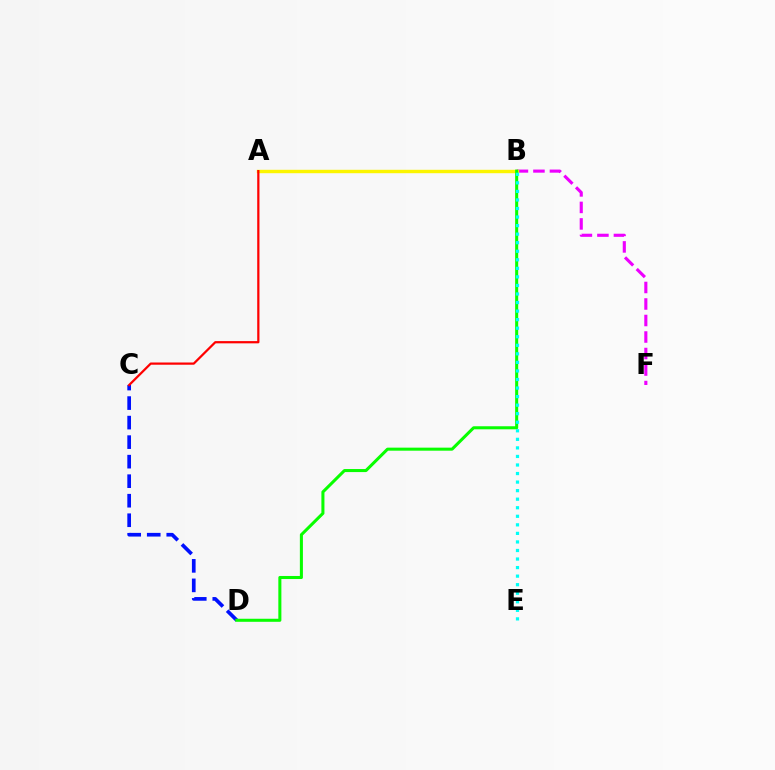{('B', 'F'): [{'color': '#ee00ff', 'line_style': 'dashed', 'thickness': 2.24}], ('A', 'B'): [{'color': '#fcf500', 'line_style': 'solid', 'thickness': 2.46}], ('C', 'D'): [{'color': '#0010ff', 'line_style': 'dashed', 'thickness': 2.65}], ('B', 'D'): [{'color': '#08ff00', 'line_style': 'solid', 'thickness': 2.19}], ('B', 'E'): [{'color': '#00fff6', 'line_style': 'dotted', 'thickness': 2.32}], ('A', 'C'): [{'color': '#ff0000', 'line_style': 'solid', 'thickness': 1.61}]}